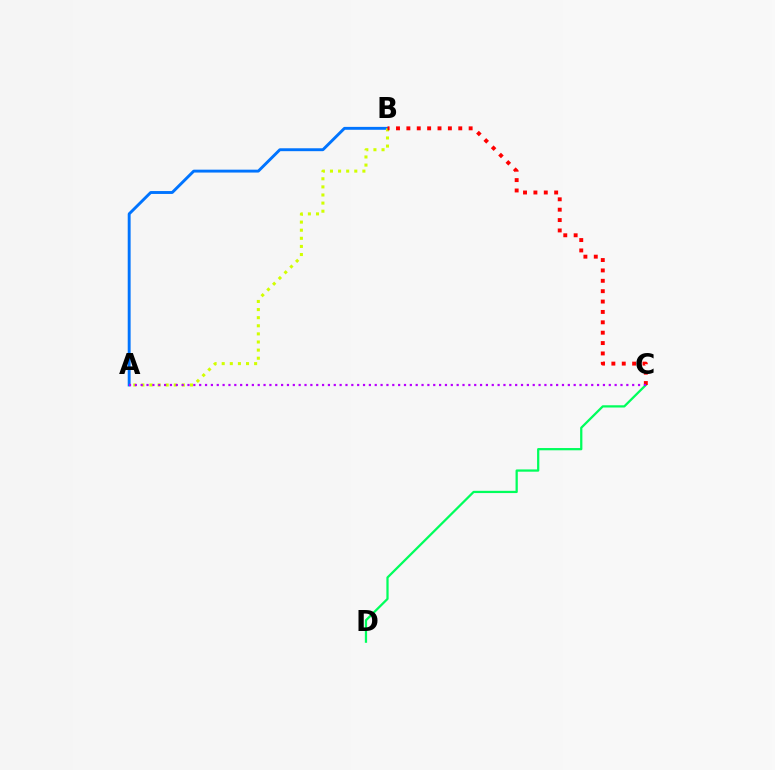{('C', 'D'): [{'color': '#00ff5c', 'line_style': 'solid', 'thickness': 1.62}], ('A', 'B'): [{'color': '#0074ff', 'line_style': 'solid', 'thickness': 2.09}, {'color': '#d1ff00', 'line_style': 'dotted', 'thickness': 2.2}], ('B', 'C'): [{'color': '#ff0000', 'line_style': 'dotted', 'thickness': 2.82}], ('A', 'C'): [{'color': '#b900ff', 'line_style': 'dotted', 'thickness': 1.59}]}